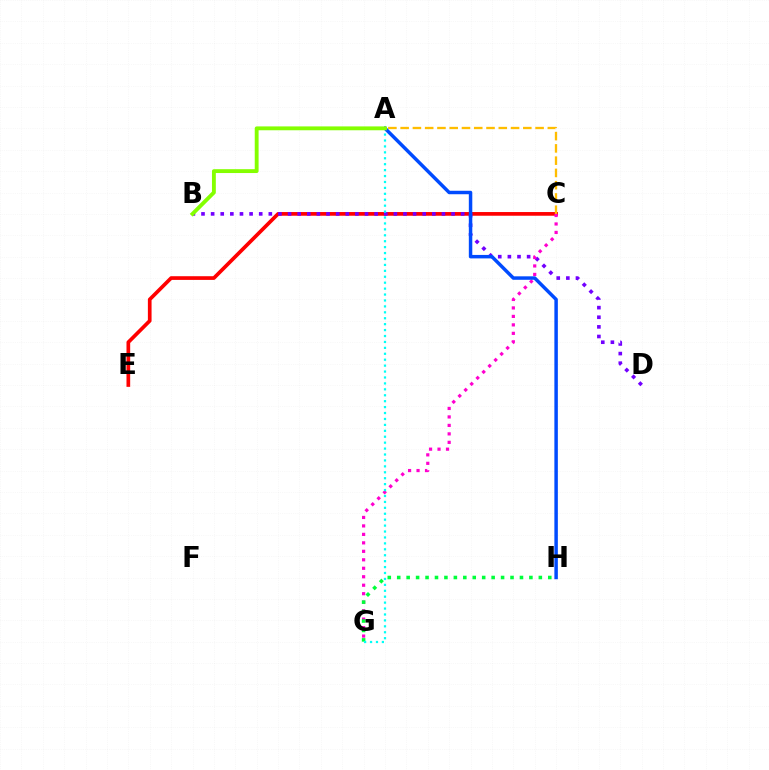{('C', 'E'): [{'color': '#ff0000', 'line_style': 'solid', 'thickness': 2.66}], ('B', 'D'): [{'color': '#7200ff', 'line_style': 'dotted', 'thickness': 2.61}], ('A', 'C'): [{'color': '#ffbd00', 'line_style': 'dashed', 'thickness': 1.67}], ('C', 'G'): [{'color': '#ff00cf', 'line_style': 'dotted', 'thickness': 2.3}], ('G', 'H'): [{'color': '#00ff39', 'line_style': 'dotted', 'thickness': 2.57}], ('A', 'G'): [{'color': '#00fff6', 'line_style': 'dotted', 'thickness': 1.61}], ('A', 'H'): [{'color': '#004bff', 'line_style': 'solid', 'thickness': 2.5}], ('A', 'B'): [{'color': '#84ff00', 'line_style': 'solid', 'thickness': 2.78}]}